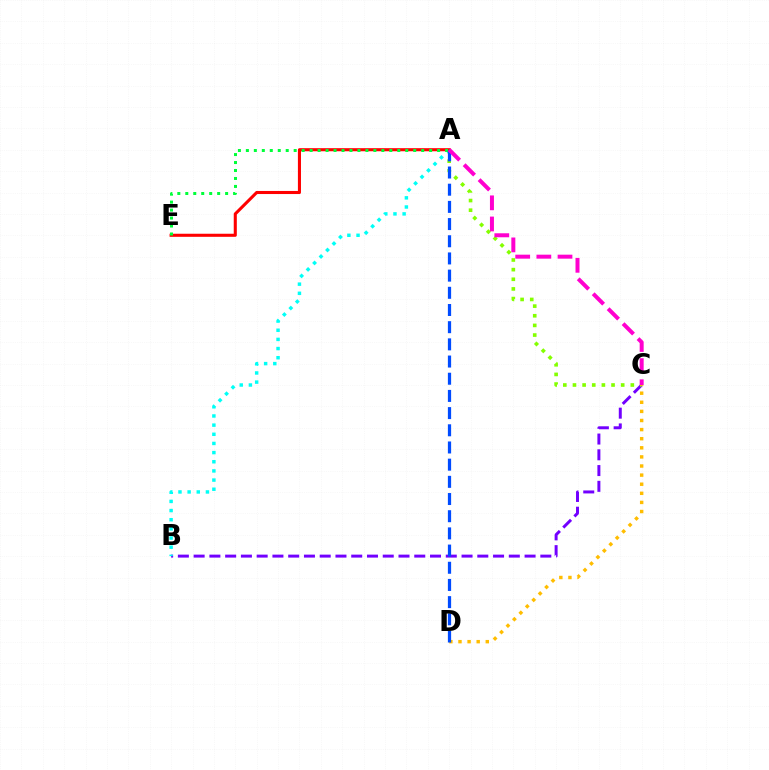{('B', 'C'): [{'color': '#7200ff', 'line_style': 'dashed', 'thickness': 2.14}], ('A', 'C'): [{'color': '#84ff00', 'line_style': 'dotted', 'thickness': 2.62}, {'color': '#ff00cf', 'line_style': 'dashed', 'thickness': 2.87}], ('A', 'B'): [{'color': '#00fff6', 'line_style': 'dotted', 'thickness': 2.49}], ('A', 'E'): [{'color': '#ff0000', 'line_style': 'solid', 'thickness': 2.21}, {'color': '#00ff39', 'line_style': 'dotted', 'thickness': 2.17}], ('C', 'D'): [{'color': '#ffbd00', 'line_style': 'dotted', 'thickness': 2.47}], ('A', 'D'): [{'color': '#004bff', 'line_style': 'dashed', 'thickness': 2.33}]}